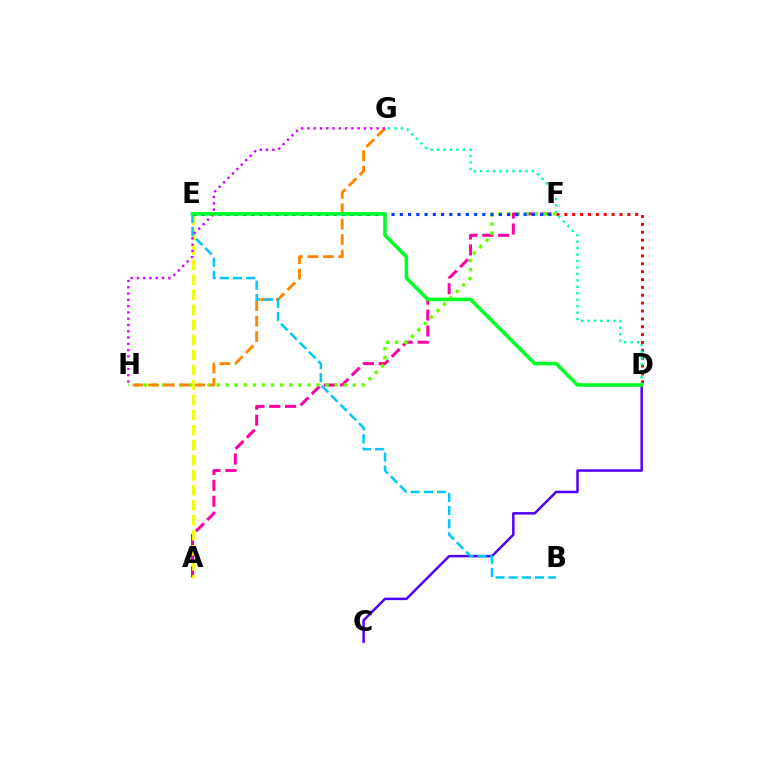{('A', 'F'): [{'color': '#ff00a0', 'line_style': 'dashed', 'thickness': 2.16}], ('C', 'D'): [{'color': '#4f00ff', 'line_style': 'solid', 'thickness': 1.79}], ('F', 'H'): [{'color': '#66ff00', 'line_style': 'dotted', 'thickness': 2.47}], ('D', 'F'): [{'color': '#ff0000', 'line_style': 'dotted', 'thickness': 2.14}], ('G', 'H'): [{'color': '#ff8800', 'line_style': 'dashed', 'thickness': 2.1}, {'color': '#d600ff', 'line_style': 'dotted', 'thickness': 1.71}], ('A', 'E'): [{'color': '#eeff00', 'line_style': 'dashed', 'thickness': 2.04}], ('E', 'F'): [{'color': '#003fff', 'line_style': 'dotted', 'thickness': 2.24}], ('B', 'E'): [{'color': '#00c7ff', 'line_style': 'dashed', 'thickness': 1.79}], ('D', 'G'): [{'color': '#00ffaf', 'line_style': 'dotted', 'thickness': 1.75}], ('D', 'E'): [{'color': '#00ff27', 'line_style': 'solid', 'thickness': 2.58}]}